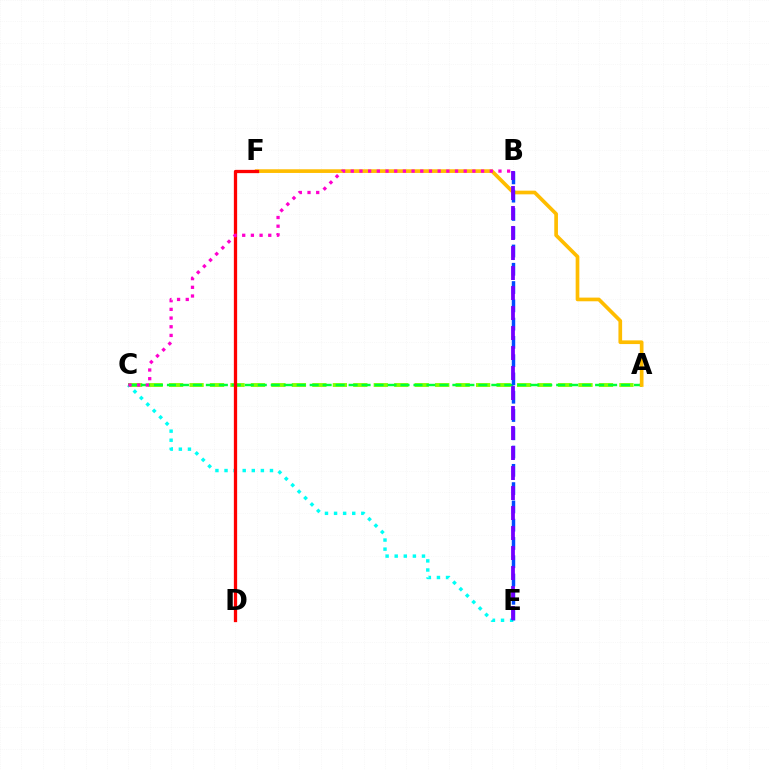{('A', 'C'): [{'color': '#84ff00', 'line_style': 'dashed', 'thickness': 2.78}, {'color': '#00ff39', 'line_style': 'dashed', 'thickness': 1.76}], ('C', 'E'): [{'color': '#00fff6', 'line_style': 'dotted', 'thickness': 2.47}], ('A', 'F'): [{'color': '#ffbd00', 'line_style': 'solid', 'thickness': 2.65}], ('D', 'F'): [{'color': '#ff0000', 'line_style': 'solid', 'thickness': 2.36}], ('B', 'E'): [{'color': '#004bff', 'line_style': 'dashed', 'thickness': 2.48}, {'color': '#7200ff', 'line_style': 'dashed', 'thickness': 2.72}], ('B', 'C'): [{'color': '#ff00cf', 'line_style': 'dotted', 'thickness': 2.36}]}